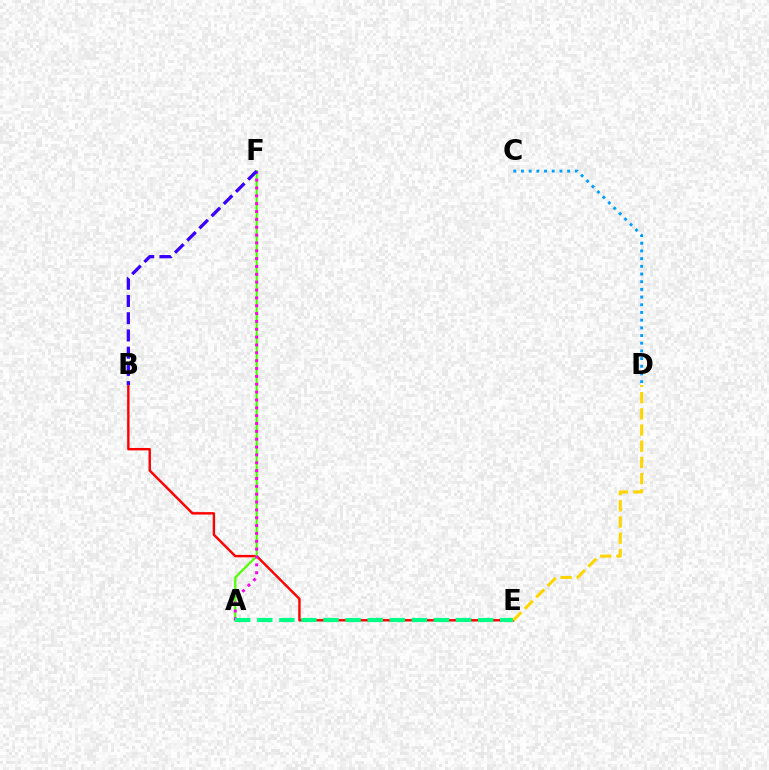{('B', 'E'): [{'color': '#ff0000', 'line_style': 'solid', 'thickness': 1.73}], ('A', 'F'): [{'color': '#4fff00', 'line_style': 'solid', 'thickness': 1.61}, {'color': '#ff00ed', 'line_style': 'dotted', 'thickness': 2.13}], ('C', 'D'): [{'color': '#009eff', 'line_style': 'dotted', 'thickness': 2.09}], ('A', 'E'): [{'color': '#00ff86', 'line_style': 'dashed', 'thickness': 3.0}], ('B', 'F'): [{'color': '#3700ff', 'line_style': 'dashed', 'thickness': 2.34}], ('D', 'E'): [{'color': '#ffd500', 'line_style': 'dashed', 'thickness': 2.2}]}